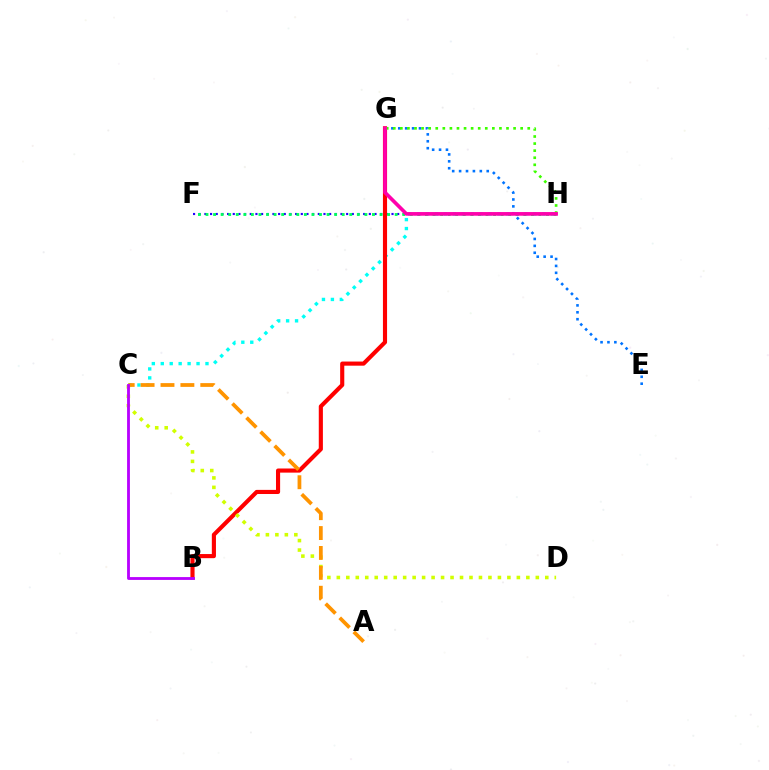{('F', 'H'): [{'color': '#2500ff', 'line_style': 'dotted', 'thickness': 1.54}, {'color': '#00ff5c', 'line_style': 'dotted', 'thickness': 2.06}], ('C', 'H'): [{'color': '#00fff6', 'line_style': 'dotted', 'thickness': 2.43}], ('B', 'G'): [{'color': '#ff0000', 'line_style': 'solid', 'thickness': 2.97}], ('C', 'D'): [{'color': '#d1ff00', 'line_style': 'dotted', 'thickness': 2.57}], ('A', 'C'): [{'color': '#ff9400', 'line_style': 'dashed', 'thickness': 2.7}], ('E', 'G'): [{'color': '#0074ff', 'line_style': 'dotted', 'thickness': 1.88}], ('G', 'H'): [{'color': '#3dff00', 'line_style': 'dotted', 'thickness': 1.92}, {'color': '#ff00ac', 'line_style': 'solid', 'thickness': 2.64}], ('B', 'C'): [{'color': '#b900ff', 'line_style': 'solid', 'thickness': 2.04}]}